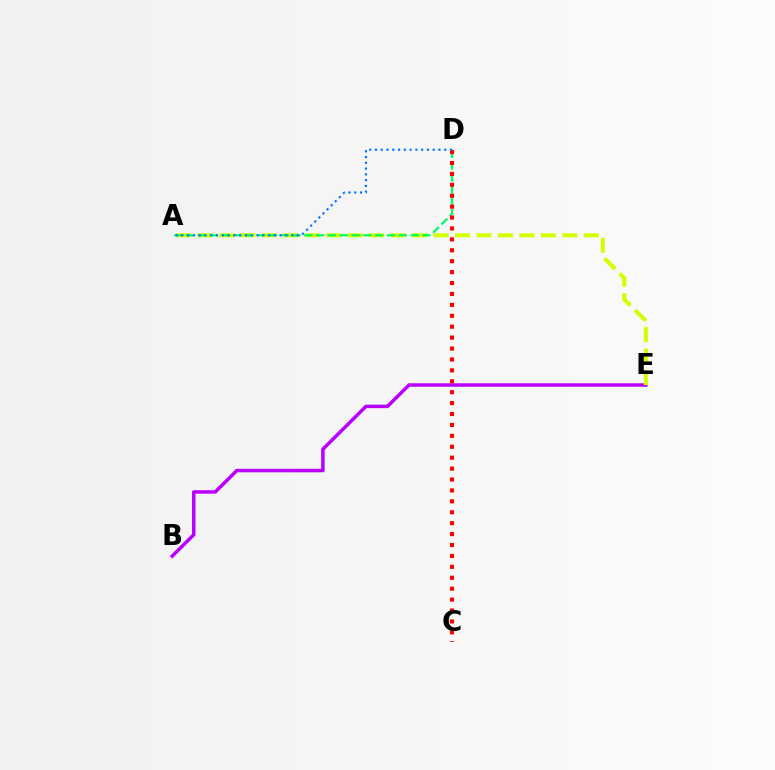{('B', 'E'): [{'color': '#b900ff', 'line_style': 'solid', 'thickness': 2.51}], ('A', 'E'): [{'color': '#d1ff00', 'line_style': 'dashed', 'thickness': 2.92}], ('A', 'D'): [{'color': '#00ff5c', 'line_style': 'dashed', 'thickness': 1.61}, {'color': '#0074ff', 'line_style': 'dotted', 'thickness': 1.57}], ('C', 'D'): [{'color': '#ff0000', 'line_style': 'dotted', 'thickness': 2.97}]}